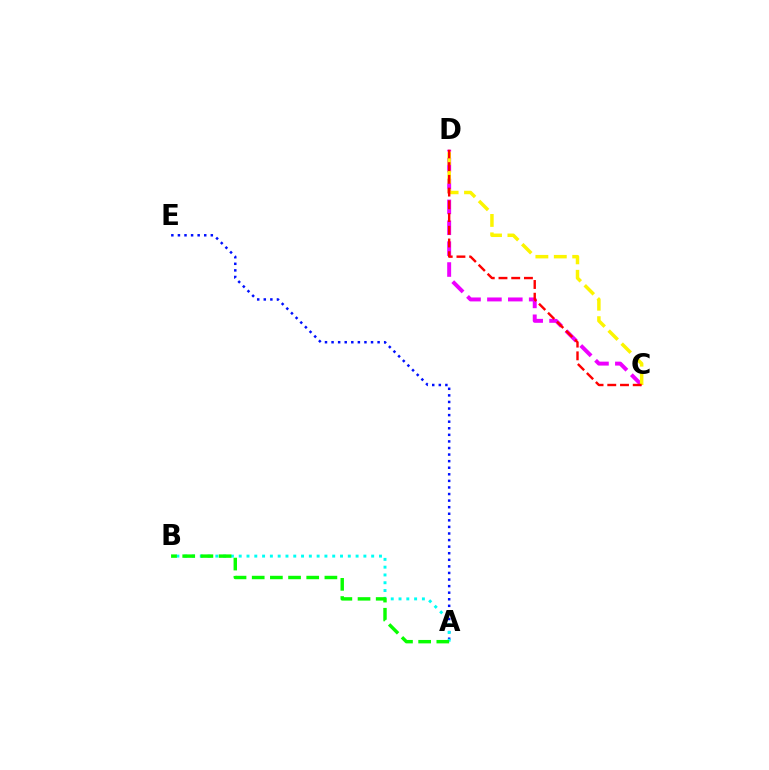{('C', 'D'): [{'color': '#ee00ff', 'line_style': 'dashed', 'thickness': 2.84}, {'color': '#fcf500', 'line_style': 'dashed', 'thickness': 2.5}, {'color': '#ff0000', 'line_style': 'dashed', 'thickness': 1.73}], ('A', 'E'): [{'color': '#0010ff', 'line_style': 'dotted', 'thickness': 1.79}], ('A', 'B'): [{'color': '#00fff6', 'line_style': 'dotted', 'thickness': 2.12}, {'color': '#08ff00', 'line_style': 'dashed', 'thickness': 2.47}]}